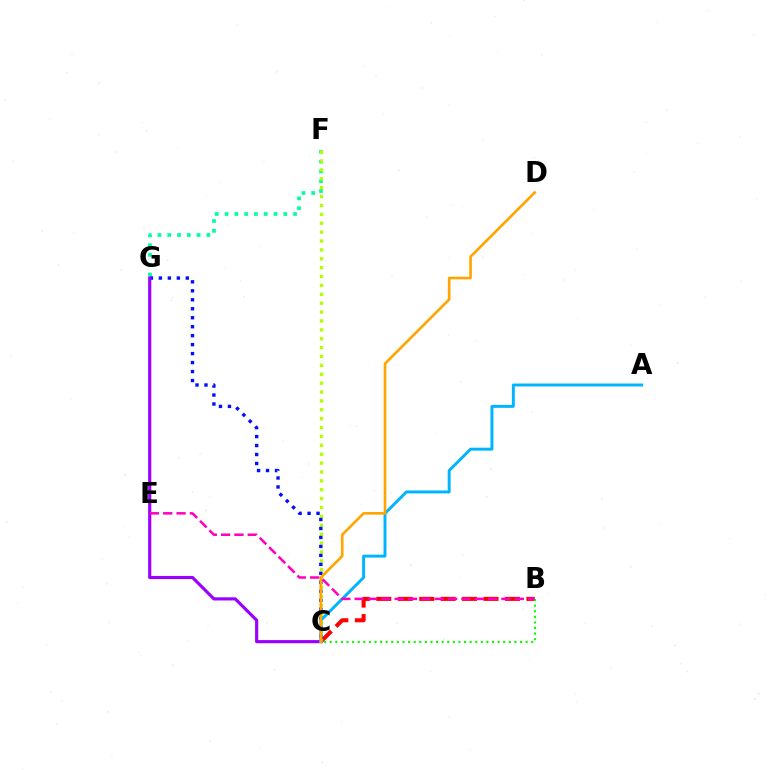{('B', 'C'): [{'color': '#ff0000', 'line_style': 'dashed', 'thickness': 2.91}, {'color': '#08ff00', 'line_style': 'dotted', 'thickness': 1.52}], ('F', 'G'): [{'color': '#00ff9d', 'line_style': 'dotted', 'thickness': 2.66}], ('C', 'F'): [{'color': '#b3ff00', 'line_style': 'dotted', 'thickness': 2.41}], ('C', 'G'): [{'color': '#0010ff', 'line_style': 'dotted', 'thickness': 2.44}, {'color': '#9b00ff', 'line_style': 'solid', 'thickness': 2.27}], ('A', 'C'): [{'color': '#00b5ff', 'line_style': 'solid', 'thickness': 2.12}], ('C', 'D'): [{'color': '#ffa500', 'line_style': 'solid', 'thickness': 1.9}], ('B', 'E'): [{'color': '#ff00bd', 'line_style': 'dashed', 'thickness': 1.81}]}